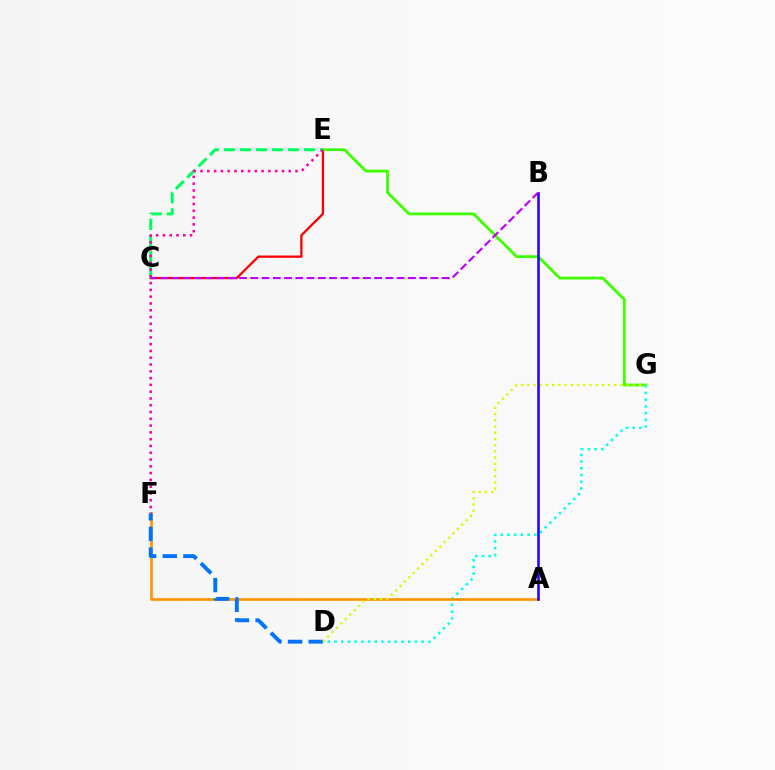{('C', 'E'): [{'color': '#ff0000', 'line_style': 'solid', 'thickness': 1.66}, {'color': '#00ff5c', 'line_style': 'dashed', 'thickness': 2.18}], ('E', 'G'): [{'color': '#3dff00', 'line_style': 'solid', 'thickness': 2.02}], ('D', 'G'): [{'color': '#00fff6', 'line_style': 'dotted', 'thickness': 1.82}, {'color': '#d1ff00', 'line_style': 'dotted', 'thickness': 1.69}], ('A', 'F'): [{'color': '#ff9400', 'line_style': 'solid', 'thickness': 1.91}], ('D', 'F'): [{'color': '#0074ff', 'line_style': 'dashed', 'thickness': 2.8}], ('E', 'F'): [{'color': '#ff00ac', 'line_style': 'dotted', 'thickness': 1.84}], ('A', 'B'): [{'color': '#2500ff', 'line_style': 'solid', 'thickness': 1.85}], ('B', 'C'): [{'color': '#b900ff', 'line_style': 'dashed', 'thickness': 1.53}]}